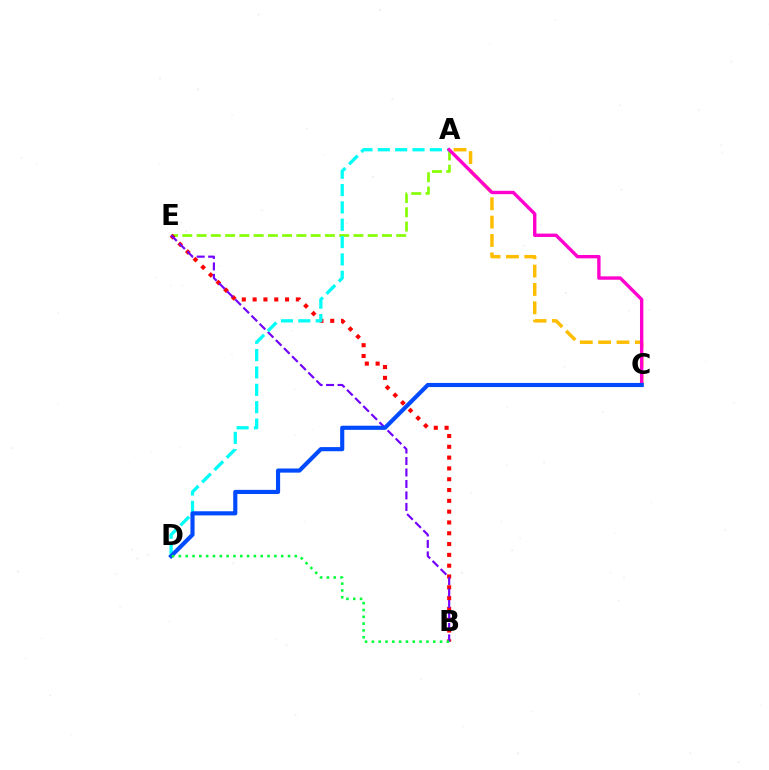{('A', 'C'): [{'color': '#ffbd00', 'line_style': 'dashed', 'thickness': 2.49}, {'color': '#ff00cf', 'line_style': 'solid', 'thickness': 2.43}], ('A', 'E'): [{'color': '#84ff00', 'line_style': 'dashed', 'thickness': 1.94}], ('B', 'E'): [{'color': '#ff0000', 'line_style': 'dotted', 'thickness': 2.94}, {'color': '#7200ff', 'line_style': 'dashed', 'thickness': 1.56}], ('A', 'D'): [{'color': '#00fff6', 'line_style': 'dashed', 'thickness': 2.36}], ('C', 'D'): [{'color': '#004bff', 'line_style': 'solid', 'thickness': 2.98}], ('B', 'D'): [{'color': '#00ff39', 'line_style': 'dotted', 'thickness': 1.85}]}